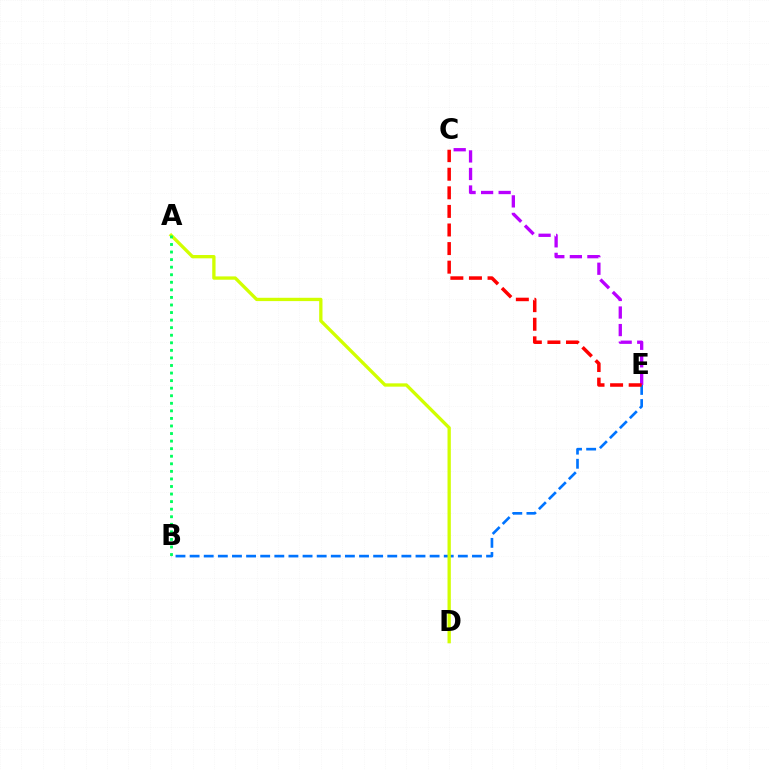{('C', 'E'): [{'color': '#b900ff', 'line_style': 'dashed', 'thickness': 2.38}, {'color': '#ff0000', 'line_style': 'dashed', 'thickness': 2.52}], ('B', 'E'): [{'color': '#0074ff', 'line_style': 'dashed', 'thickness': 1.92}], ('A', 'D'): [{'color': '#d1ff00', 'line_style': 'solid', 'thickness': 2.39}], ('A', 'B'): [{'color': '#00ff5c', 'line_style': 'dotted', 'thickness': 2.05}]}